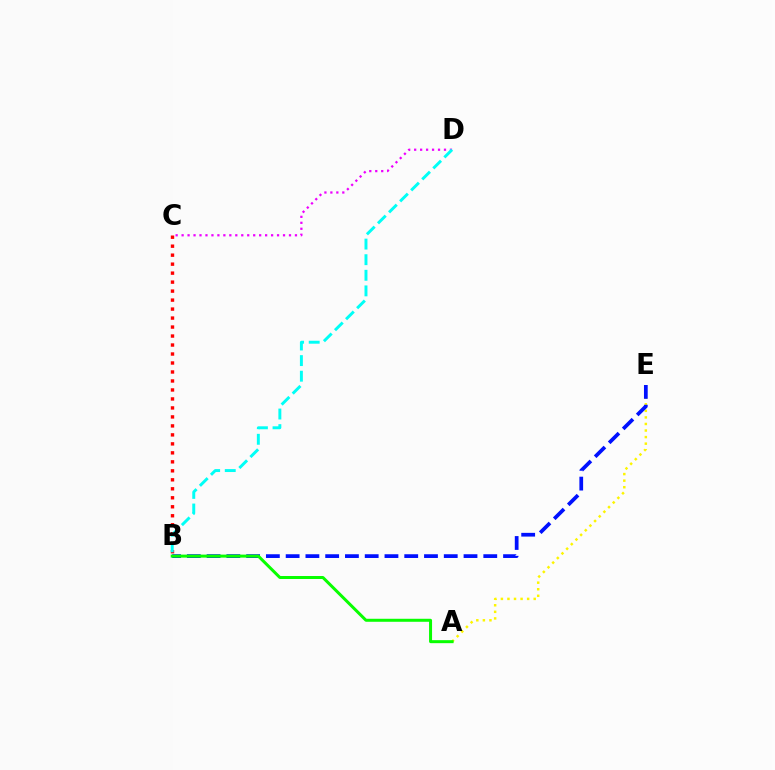{('C', 'D'): [{'color': '#ee00ff', 'line_style': 'dotted', 'thickness': 1.62}], ('A', 'E'): [{'color': '#fcf500', 'line_style': 'dotted', 'thickness': 1.78}], ('B', 'C'): [{'color': '#ff0000', 'line_style': 'dotted', 'thickness': 2.44}], ('B', 'E'): [{'color': '#0010ff', 'line_style': 'dashed', 'thickness': 2.68}], ('B', 'D'): [{'color': '#00fff6', 'line_style': 'dashed', 'thickness': 2.12}], ('A', 'B'): [{'color': '#08ff00', 'line_style': 'solid', 'thickness': 2.16}]}